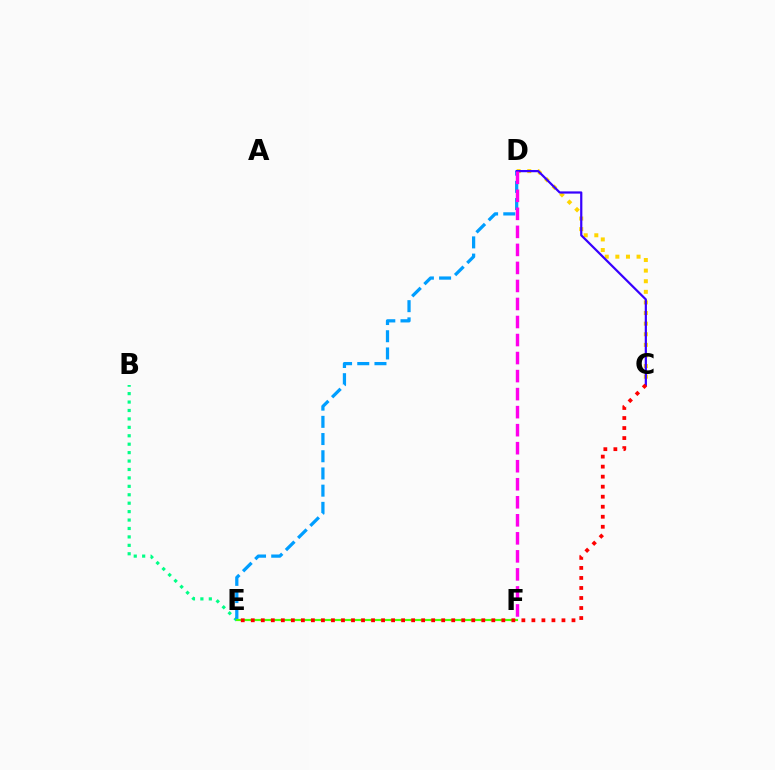{('C', 'D'): [{'color': '#ffd500', 'line_style': 'dotted', 'thickness': 2.88}, {'color': '#3700ff', 'line_style': 'solid', 'thickness': 1.6}], ('B', 'E'): [{'color': '#00ff86', 'line_style': 'dotted', 'thickness': 2.29}], ('D', 'E'): [{'color': '#009eff', 'line_style': 'dashed', 'thickness': 2.34}], ('E', 'F'): [{'color': '#4fff00', 'line_style': 'solid', 'thickness': 1.57}], ('C', 'E'): [{'color': '#ff0000', 'line_style': 'dotted', 'thickness': 2.72}], ('D', 'F'): [{'color': '#ff00ed', 'line_style': 'dashed', 'thickness': 2.45}]}